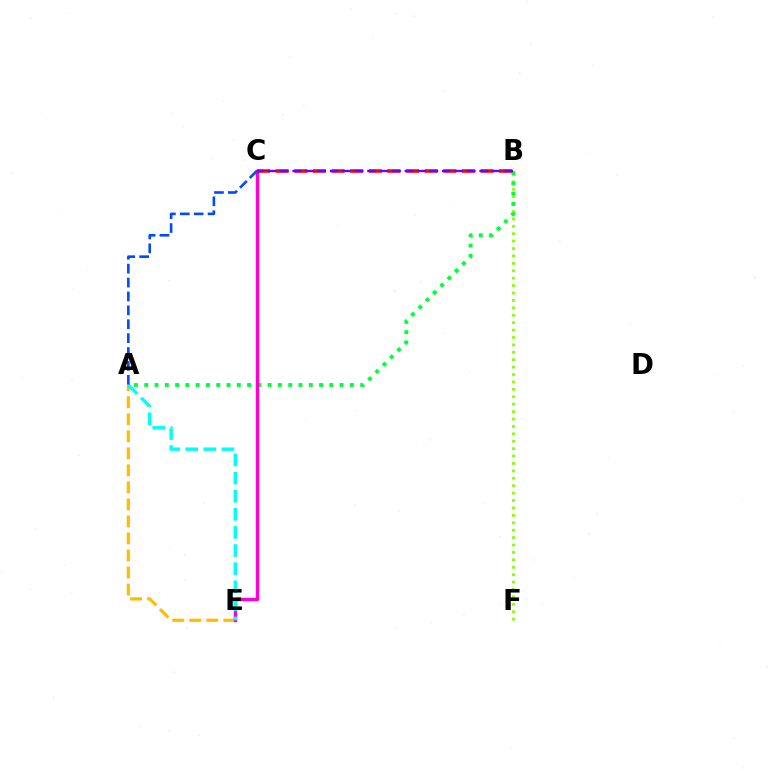{('B', 'F'): [{'color': '#84ff00', 'line_style': 'dotted', 'thickness': 2.01}], ('A', 'E'): [{'color': '#ffbd00', 'line_style': 'dashed', 'thickness': 2.31}, {'color': '#00fff6', 'line_style': 'dashed', 'thickness': 2.46}], ('A', 'B'): [{'color': '#00ff39', 'line_style': 'dotted', 'thickness': 2.79}], ('C', 'E'): [{'color': '#ff00cf', 'line_style': 'solid', 'thickness': 2.48}], ('B', 'C'): [{'color': '#ff0000', 'line_style': 'dashed', 'thickness': 2.53}, {'color': '#7200ff', 'line_style': 'dashed', 'thickness': 1.69}], ('A', 'C'): [{'color': '#004bff', 'line_style': 'dashed', 'thickness': 1.89}]}